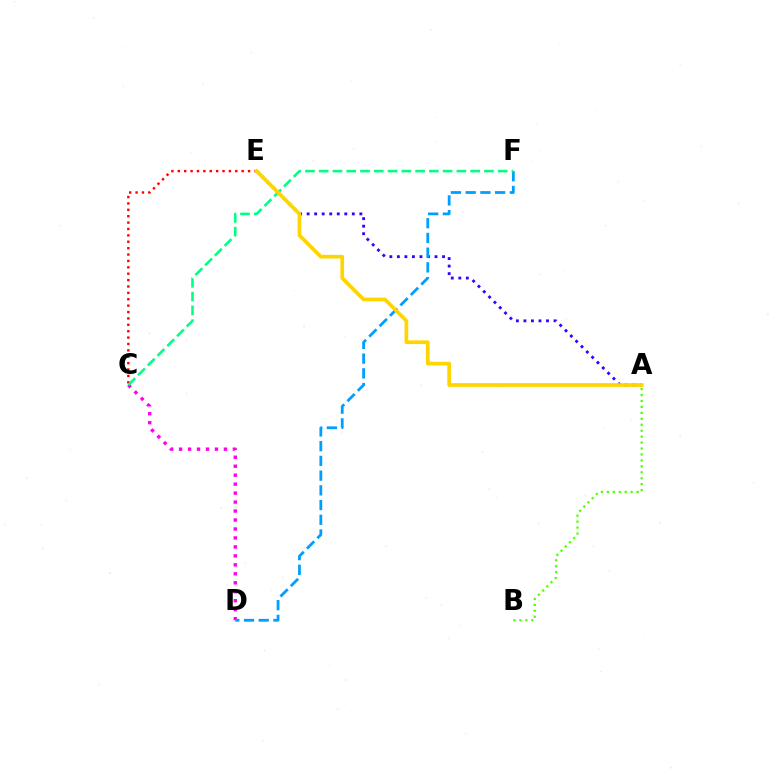{('A', 'E'): [{'color': '#3700ff', 'line_style': 'dotted', 'thickness': 2.05}, {'color': '#ffd500', 'line_style': 'solid', 'thickness': 2.65}], ('C', 'D'): [{'color': '#ff00ed', 'line_style': 'dotted', 'thickness': 2.44}], ('C', 'E'): [{'color': '#ff0000', 'line_style': 'dotted', 'thickness': 1.74}], ('A', 'B'): [{'color': '#4fff00', 'line_style': 'dotted', 'thickness': 1.61}], ('D', 'F'): [{'color': '#009eff', 'line_style': 'dashed', 'thickness': 2.0}], ('C', 'F'): [{'color': '#00ff86', 'line_style': 'dashed', 'thickness': 1.87}]}